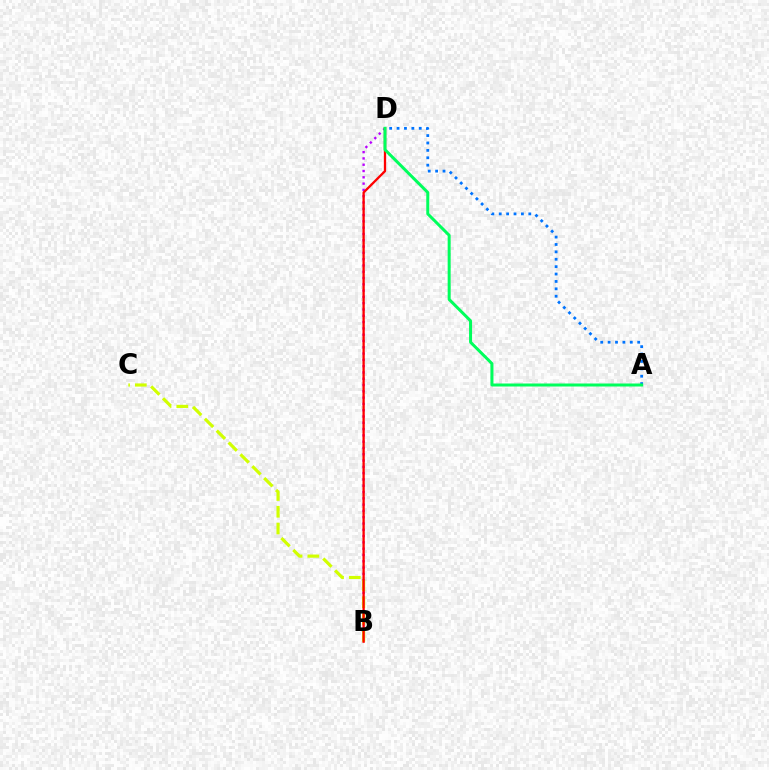{('B', 'D'): [{'color': '#b900ff', 'line_style': 'dotted', 'thickness': 1.71}, {'color': '#ff0000', 'line_style': 'solid', 'thickness': 1.66}], ('B', 'C'): [{'color': '#d1ff00', 'line_style': 'dashed', 'thickness': 2.28}], ('A', 'D'): [{'color': '#0074ff', 'line_style': 'dotted', 'thickness': 2.01}, {'color': '#00ff5c', 'line_style': 'solid', 'thickness': 2.16}]}